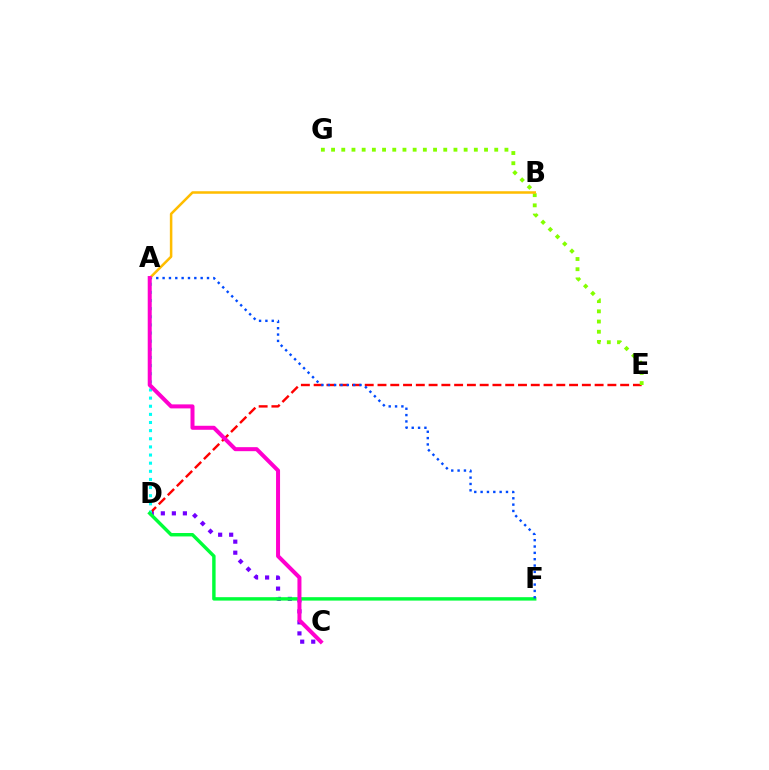{('C', 'D'): [{'color': '#7200ff', 'line_style': 'dotted', 'thickness': 3.0}], ('D', 'E'): [{'color': '#ff0000', 'line_style': 'dashed', 'thickness': 1.74}], ('A', 'D'): [{'color': '#00fff6', 'line_style': 'dotted', 'thickness': 2.21}], ('D', 'F'): [{'color': '#00ff39', 'line_style': 'solid', 'thickness': 2.46}], ('A', 'F'): [{'color': '#004bff', 'line_style': 'dotted', 'thickness': 1.72}], ('E', 'G'): [{'color': '#84ff00', 'line_style': 'dotted', 'thickness': 2.77}], ('A', 'B'): [{'color': '#ffbd00', 'line_style': 'solid', 'thickness': 1.82}], ('A', 'C'): [{'color': '#ff00cf', 'line_style': 'solid', 'thickness': 2.89}]}